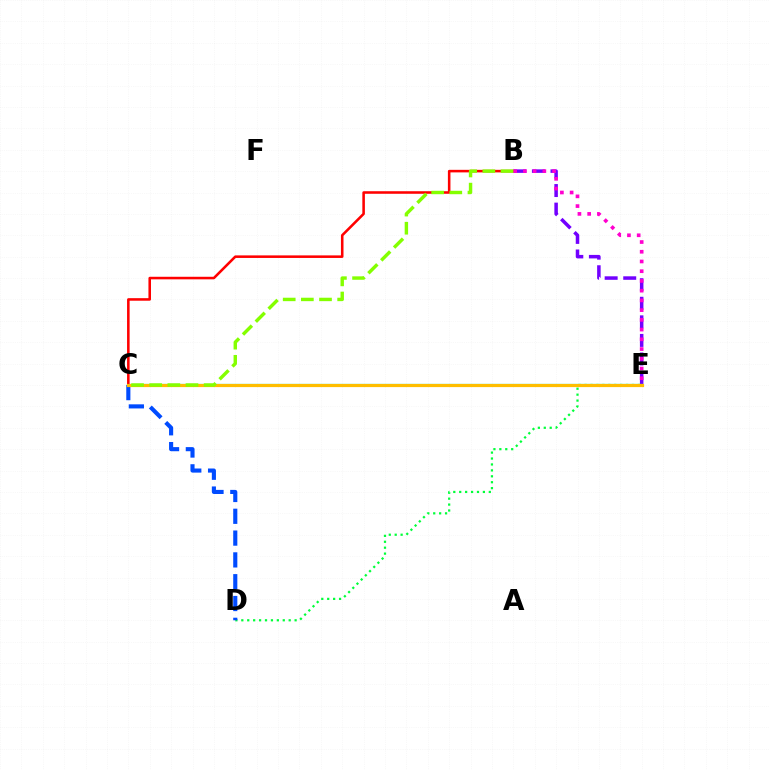{('B', 'E'): [{'color': '#7200ff', 'line_style': 'dashed', 'thickness': 2.52}, {'color': '#ff00cf', 'line_style': 'dotted', 'thickness': 2.64}], ('C', 'E'): [{'color': '#00fff6', 'line_style': 'solid', 'thickness': 1.6}, {'color': '#ffbd00', 'line_style': 'solid', 'thickness': 2.3}], ('B', 'C'): [{'color': '#ff0000', 'line_style': 'solid', 'thickness': 1.84}, {'color': '#84ff00', 'line_style': 'dashed', 'thickness': 2.47}], ('D', 'E'): [{'color': '#00ff39', 'line_style': 'dotted', 'thickness': 1.61}], ('C', 'D'): [{'color': '#004bff', 'line_style': 'dashed', 'thickness': 2.96}]}